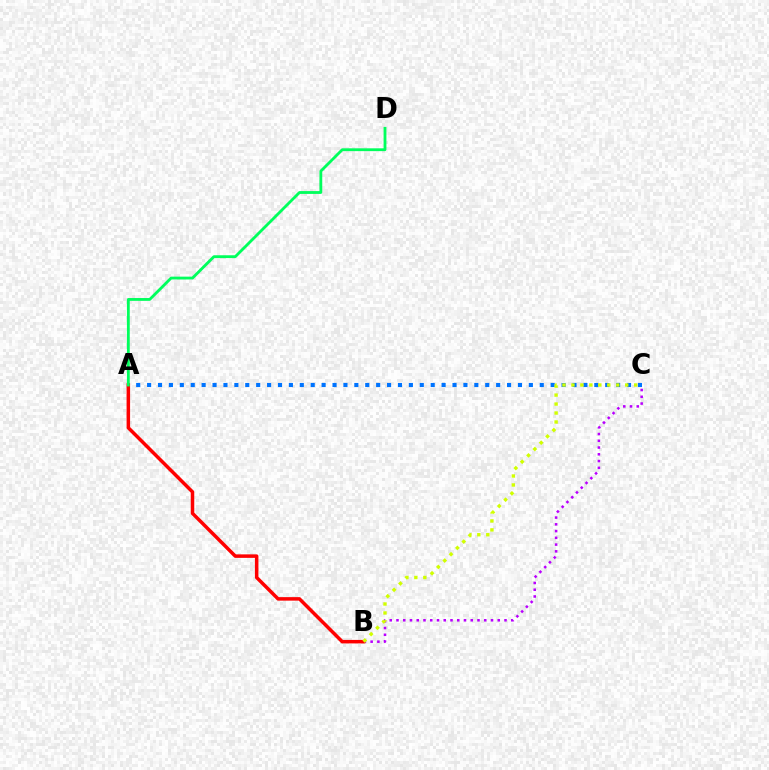{('B', 'C'): [{'color': '#b900ff', 'line_style': 'dotted', 'thickness': 1.83}, {'color': '#d1ff00', 'line_style': 'dotted', 'thickness': 2.44}], ('A', 'C'): [{'color': '#0074ff', 'line_style': 'dotted', 'thickness': 2.96}], ('A', 'B'): [{'color': '#ff0000', 'line_style': 'solid', 'thickness': 2.52}], ('A', 'D'): [{'color': '#00ff5c', 'line_style': 'solid', 'thickness': 2.03}]}